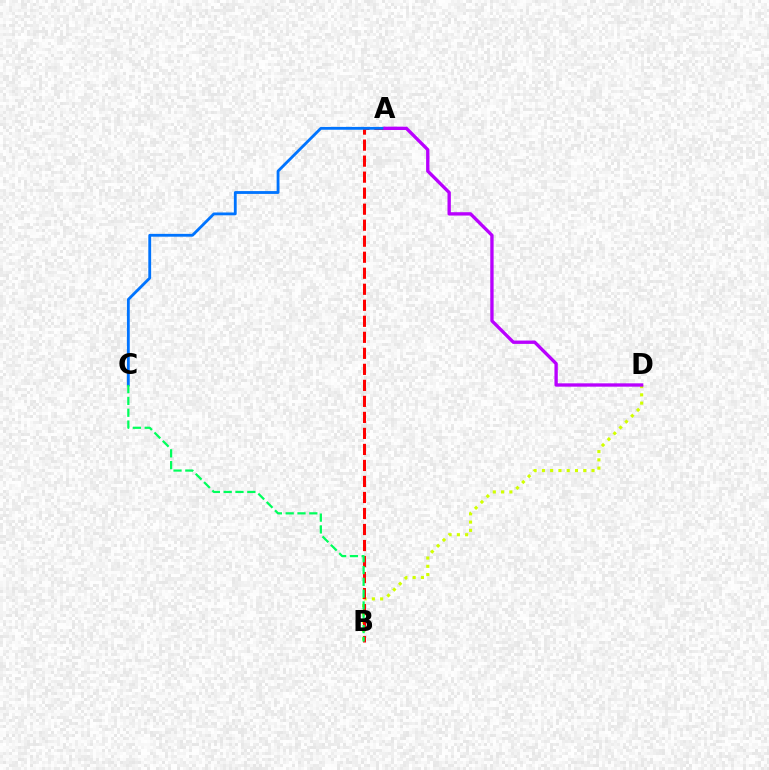{('B', 'D'): [{'color': '#d1ff00', 'line_style': 'dotted', 'thickness': 2.25}], ('A', 'B'): [{'color': '#ff0000', 'line_style': 'dashed', 'thickness': 2.18}], ('A', 'C'): [{'color': '#0074ff', 'line_style': 'solid', 'thickness': 2.03}], ('A', 'D'): [{'color': '#b900ff', 'line_style': 'solid', 'thickness': 2.4}], ('B', 'C'): [{'color': '#00ff5c', 'line_style': 'dashed', 'thickness': 1.6}]}